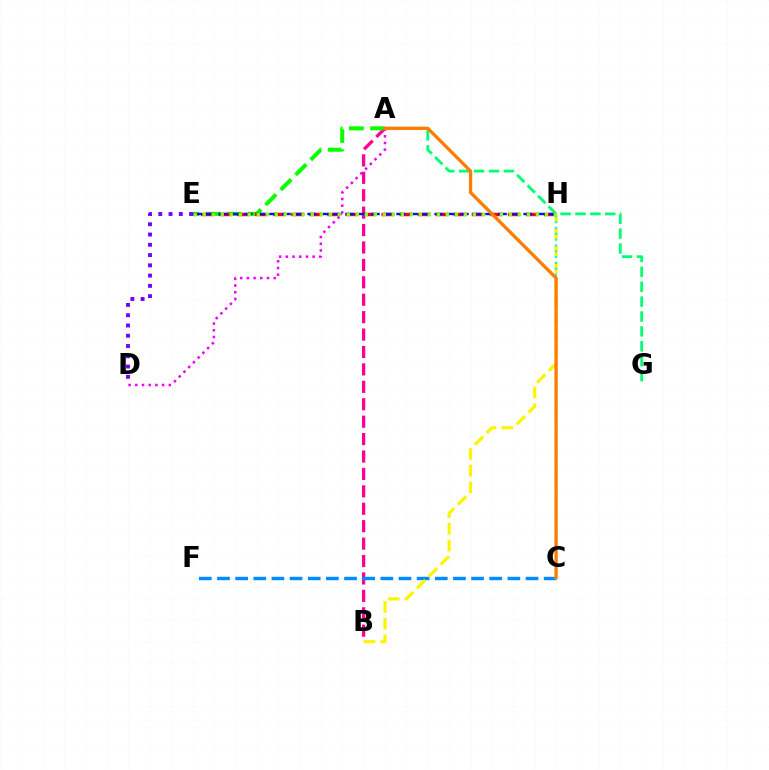{('A', 'B'): [{'color': '#ff0094', 'line_style': 'dashed', 'thickness': 2.37}], ('C', 'F'): [{'color': '#008cff', 'line_style': 'dashed', 'thickness': 2.47}], ('A', 'E'): [{'color': '#08ff00', 'line_style': 'dashed', 'thickness': 2.89}], ('E', 'H'): [{'color': '#ff0000', 'line_style': 'dashed', 'thickness': 2.45}, {'color': '#0010ff', 'line_style': 'dashed', 'thickness': 1.73}, {'color': '#84ff00', 'line_style': 'dotted', 'thickness': 2.45}], ('B', 'H'): [{'color': '#fcf500', 'line_style': 'dashed', 'thickness': 2.28}], ('A', 'G'): [{'color': '#00ff74', 'line_style': 'dashed', 'thickness': 2.02}], ('C', 'H'): [{'color': '#00fff6', 'line_style': 'dotted', 'thickness': 1.58}], ('A', 'D'): [{'color': '#ee00ff', 'line_style': 'dotted', 'thickness': 1.82}], ('D', 'E'): [{'color': '#7200ff', 'line_style': 'dotted', 'thickness': 2.79}], ('A', 'C'): [{'color': '#ff7c00', 'line_style': 'solid', 'thickness': 2.38}]}